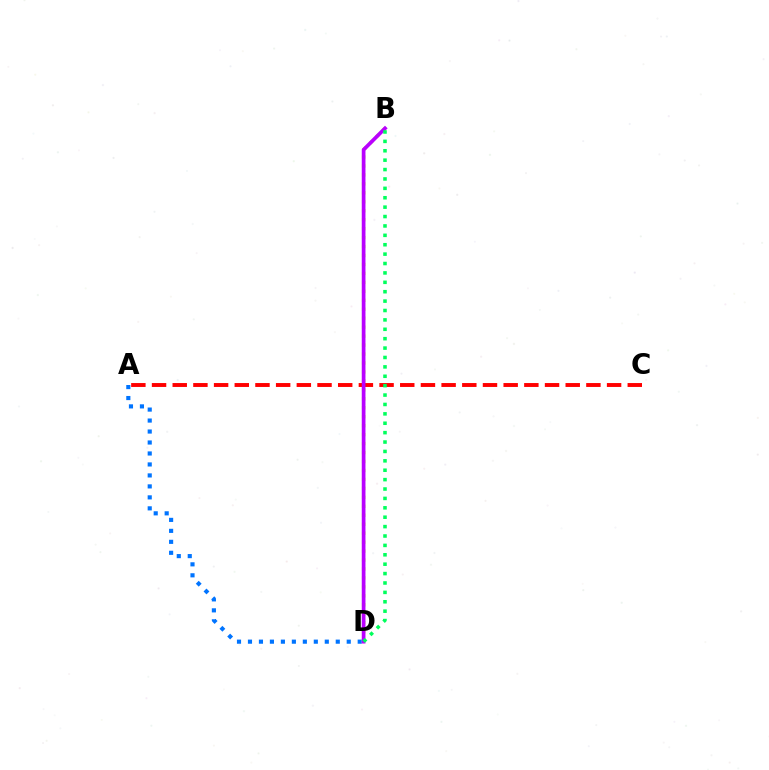{('A', 'D'): [{'color': '#0074ff', 'line_style': 'dotted', 'thickness': 2.98}], ('A', 'C'): [{'color': '#ff0000', 'line_style': 'dashed', 'thickness': 2.81}], ('B', 'D'): [{'color': '#d1ff00', 'line_style': 'dotted', 'thickness': 2.43}, {'color': '#b900ff', 'line_style': 'solid', 'thickness': 2.68}, {'color': '#00ff5c', 'line_style': 'dotted', 'thickness': 2.55}]}